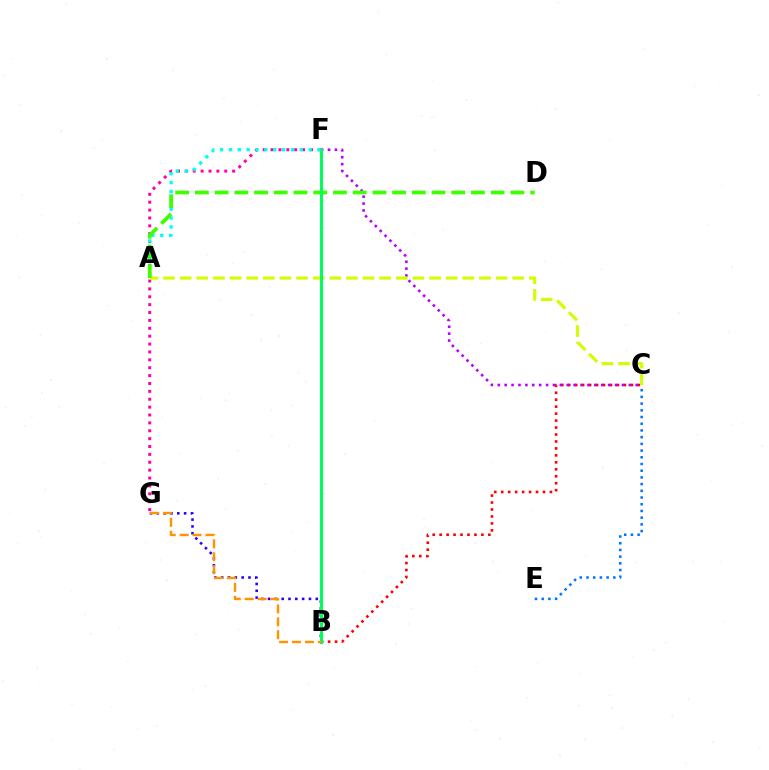{('F', 'G'): [{'color': '#ff00ac', 'line_style': 'dotted', 'thickness': 2.14}], ('A', 'F'): [{'color': '#00fff6', 'line_style': 'dotted', 'thickness': 2.41}], ('B', 'C'): [{'color': '#ff0000', 'line_style': 'dotted', 'thickness': 1.89}], ('C', 'F'): [{'color': '#b900ff', 'line_style': 'dotted', 'thickness': 1.87}], ('A', 'C'): [{'color': '#d1ff00', 'line_style': 'dashed', 'thickness': 2.26}], ('A', 'D'): [{'color': '#3dff00', 'line_style': 'dashed', 'thickness': 2.68}], ('C', 'E'): [{'color': '#0074ff', 'line_style': 'dotted', 'thickness': 1.82}], ('B', 'G'): [{'color': '#2500ff', 'line_style': 'dotted', 'thickness': 1.85}, {'color': '#ff9400', 'line_style': 'dashed', 'thickness': 1.75}], ('B', 'F'): [{'color': '#00ff5c', 'line_style': 'solid', 'thickness': 2.19}]}